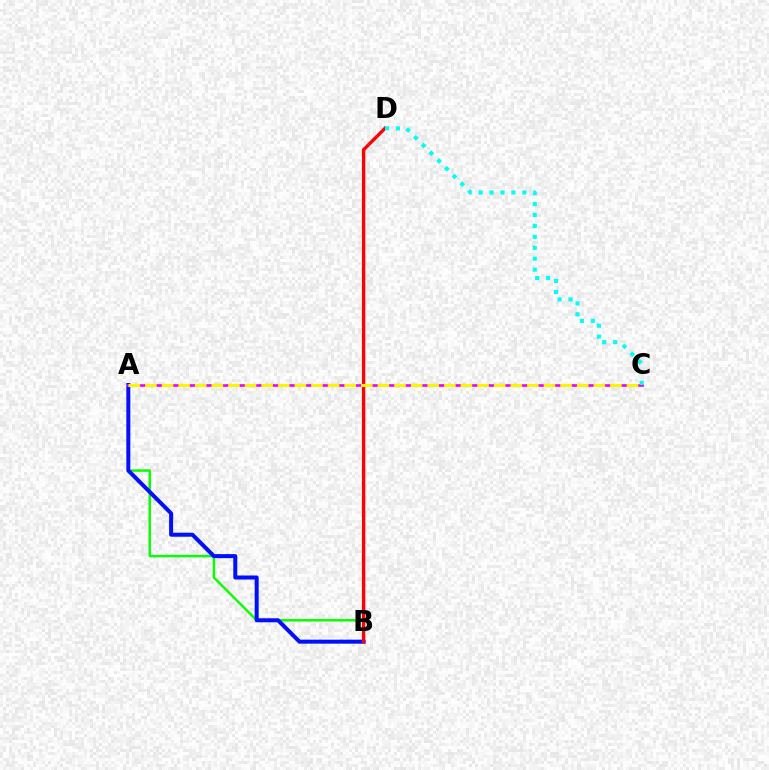{('A', 'B'): [{'color': '#08ff00', 'line_style': 'solid', 'thickness': 1.77}, {'color': '#0010ff', 'line_style': 'solid', 'thickness': 2.89}], ('B', 'D'): [{'color': '#ff0000', 'line_style': 'solid', 'thickness': 2.44}], ('A', 'C'): [{'color': '#ee00ff', 'line_style': 'solid', 'thickness': 1.91}, {'color': '#fcf500', 'line_style': 'dashed', 'thickness': 2.26}], ('C', 'D'): [{'color': '#00fff6', 'line_style': 'dotted', 'thickness': 2.97}]}